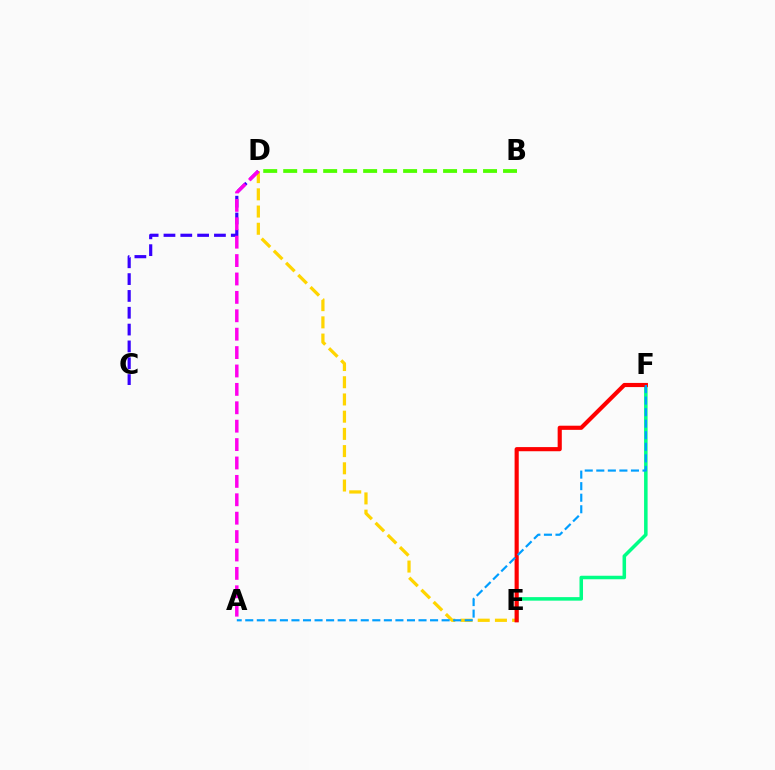{('D', 'E'): [{'color': '#ffd500', 'line_style': 'dashed', 'thickness': 2.34}], ('C', 'D'): [{'color': '#3700ff', 'line_style': 'dashed', 'thickness': 2.29}], ('A', 'D'): [{'color': '#ff00ed', 'line_style': 'dashed', 'thickness': 2.5}], ('E', 'F'): [{'color': '#00ff86', 'line_style': 'solid', 'thickness': 2.54}, {'color': '#ff0000', 'line_style': 'solid', 'thickness': 2.98}], ('B', 'D'): [{'color': '#4fff00', 'line_style': 'dashed', 'thickness': 2.71}], ('A', 'F'): [{'color': '#009eff', 'line_style': 'dashed', 'thickness': 1.57}]}